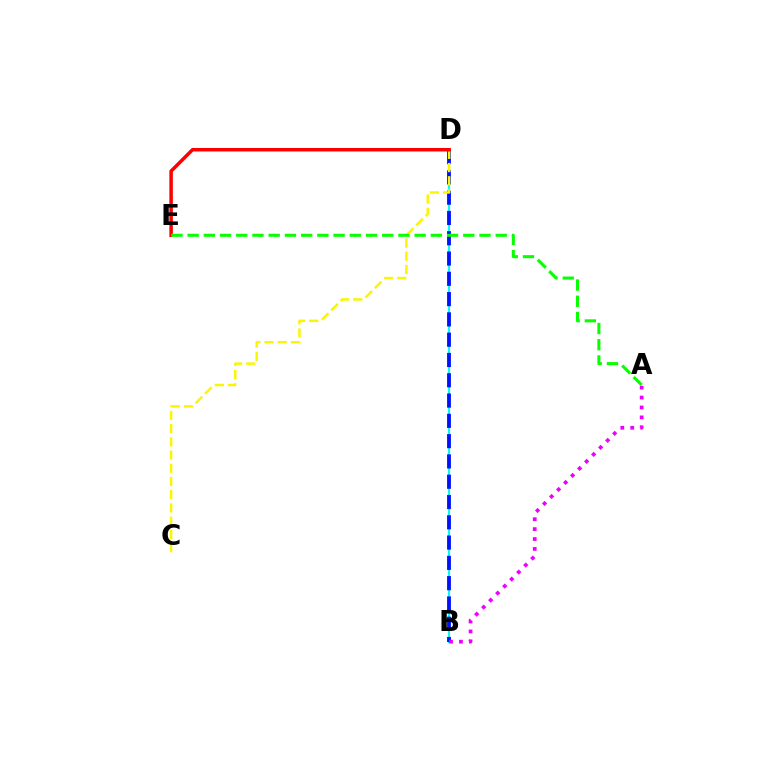{('B', 'D'): [{'color': '#00fff6', 'line_style': 'solid', 'thickness': 1.54}, {'color': '#0010ff', 'line_style': 'dashed', 'thickness': 2.76}], ('C', 'D'): [{'color': '#fcf500', 'line_style': 'dashed', 'thickness': 1.8}], ('A', 'B'): [{'color': '#ee00ff', 'line_style': 'dotted', 'thickness': 2.69}], ('D', 'E'): [{'color': '#ff0000', 'line_style': 'solid', 'thickness': 2.51}], ('A', 'E'): [{'color': '#08ff00', 'line_style': 'dashed', 'thickness': 2.2}]}